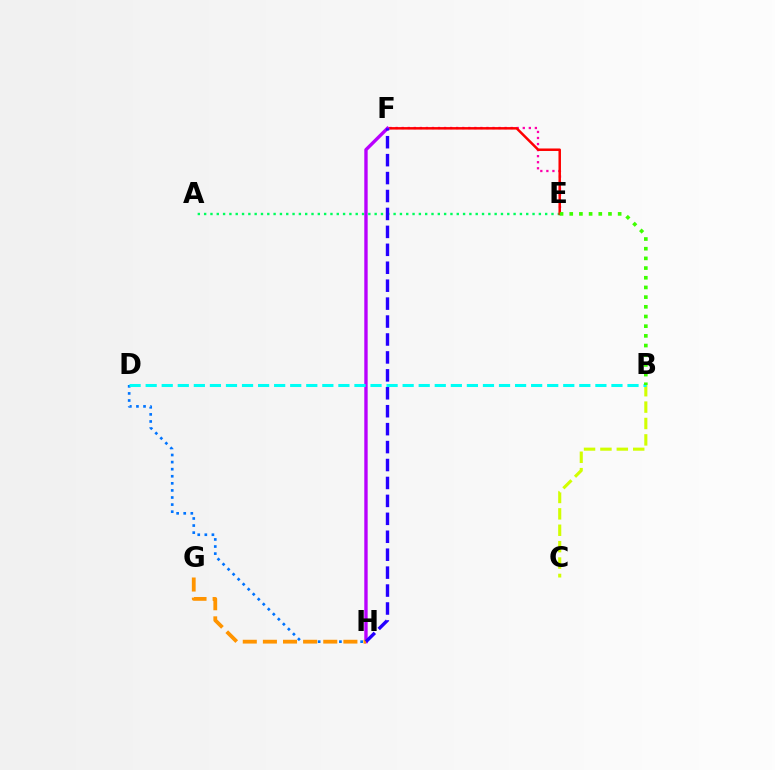{('D', 'H'): [{'color': '#0074ff', 'line_style': 'dotted', 'thickness': 1.92}], ('E', 'F'): [{'color': '#ff00ac', 'line_style': 'dotted', 'thickness': 1.64}, {'color': '#ff0000', 'line_style': 'solid', 'thickness': 1.79}], ('A', 'E'): [{'color': '#00ff5c', 'line_style': 'dotted', 'thickness': 1.72}], ('B', 'C'): [{'color': '#d1ff00', 'line_style': 'dashed', 'thickness': 2.23}], ('F', 'H'): [{'color': '#b900ff', 'line_style': 'solid', 'thickness': 2.43}, {'color': '#2500ff', 'line_style': 'dashed', 'thickness': 2.44}], ('B', 'D'): [{'color': '#00fff6', 'line_style': 'dashed', 'thickness': 2.18}], ('B', 'E'): [{'color': '#3dff00', 'line_style': 'dotted', 'thickness': 2.63}], ('G', 'H'): [{'color': '#ff9400', 'line_style': 'dashed', 'thickness': 2.73}]}